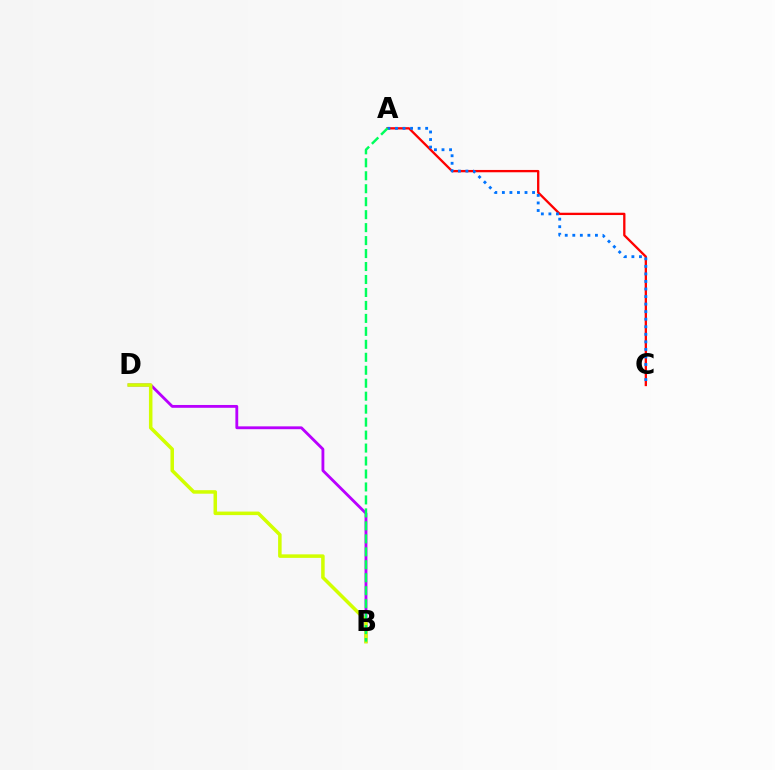{('A', 'C'): [{'color': '#ff0000', 'line_style': 'solid', 'thickness': 1.67}, {'color': '#0074ff', 'line_style': 'dotted', 'thickness': 2.05}], ('B', 'D'): [{'color': '#b900ff', 'line_style': 'solid', 'thickness': 2.04}, {'color': '#d1ff00', 'line_style': 'solid', 'thickness': 2.53}], ('A', 'B'): [{'color': '#00ff5c', 'line_style': 'dashed', 'thickness': 1.76}]}